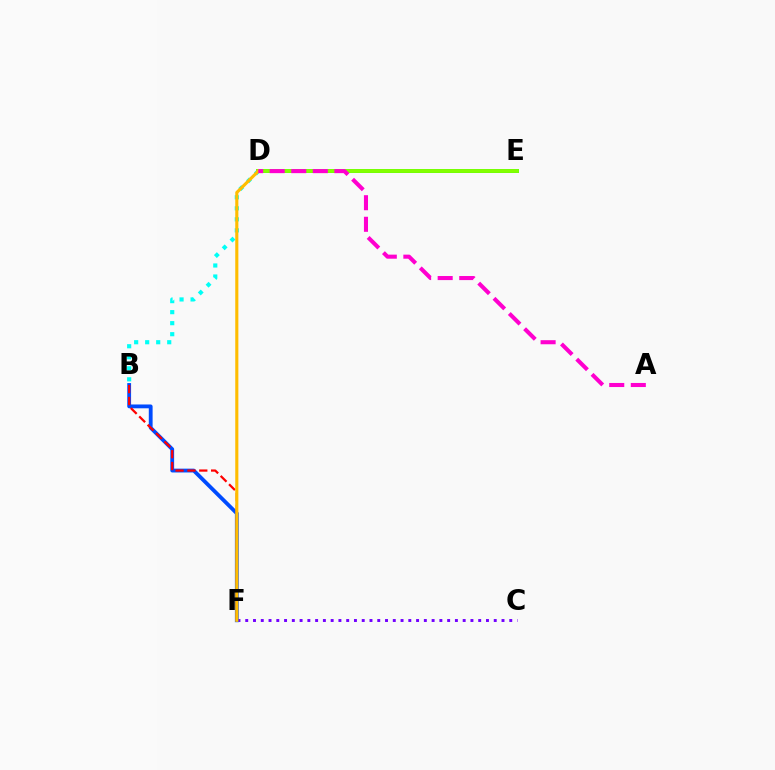{('D', 'E'): [{'color': '#00ff39', 'line_style': 'solid', 'thickness': 2.85}, {'color': '#84ff00', 'line_style': 'solid', 'thickness': 2.74}], ('C', 'F'): [{'color': '#7200ff', 'line_style': 'dotted', 'thickness': 2.11}], ('B', 'F'): [{'color': '#004bff', 'line_style': 'solid', 'thickness': 2.75}, {'color': '#ff0000', 'line_style': 'dashed', 'thickness': 1.61}], ('B', 'D'): [{'color': '#00fff6', 'line_style': 'dotted', 'thickness': 2.99}], ('D', 'F'): [{'color': '#ffbd00', 'line_style': 'solid', 'thickness': 2.24}], ('A', 'D'): [{'color': '#ff00cf', 'line_style': 'dashed', 'thickness': 2.93}]}